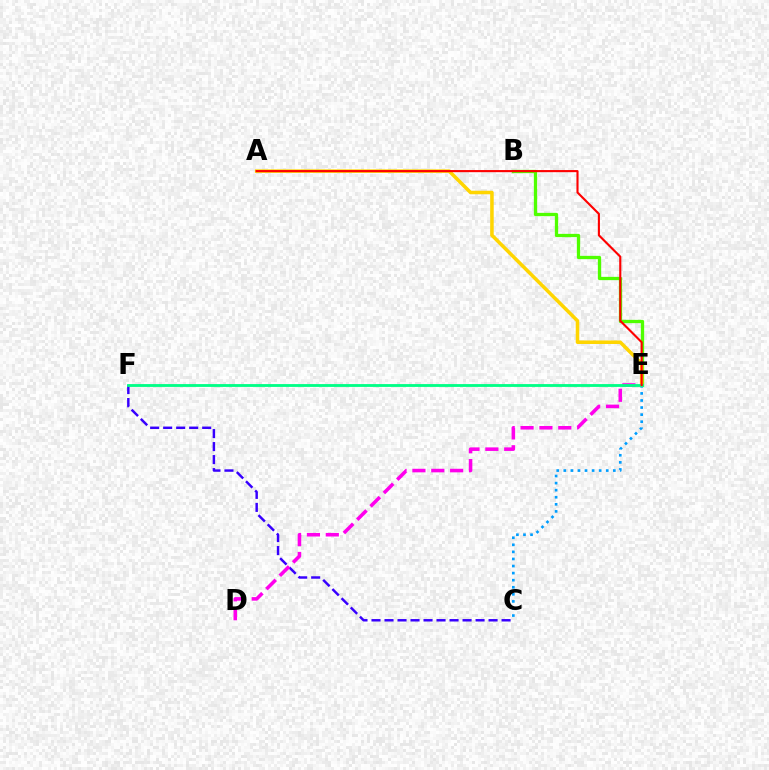{('B', 'E'): [{'color': '#4fff00', 'line_style': 'solid', 'thickness': 2.37}], ('C', 'E'): [{'color': '#009eff', 'line_style': 'dotted', 'thickness': 1.92}], ('A', 'E'): [{'color': '#ffd500', 'line_style': 'solid', 'thickness': 2.55}, {'color': '#ff0000', 'line_style': 'solid', 'thickness': 1.53}], ('C', 'F'): [{'color': '#3700ff', 'line_style': 'dashed', 'thickness': 1.77}], ('D', 'E'): [{'color': '#ff00ed', 'line_style': 'dashed', 'thickness': 2.56}], ('E', 'F'): [{'color': '#00ff86', 'line_style': 'solid', 'thickness': 2.04}]}